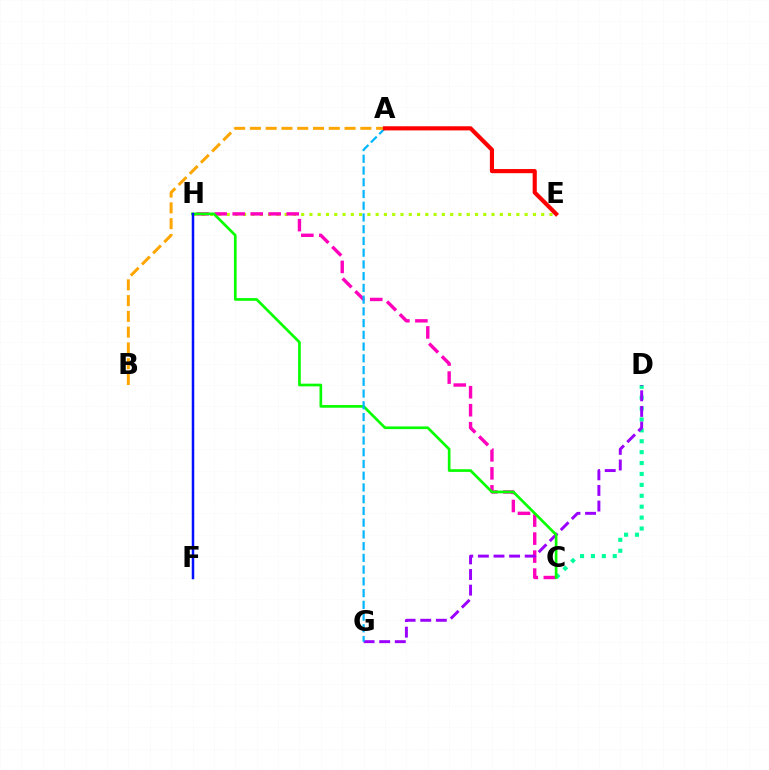{('E', 'H'): [{'color': '#b3ff00', 'line_style': 'dotted', 'thickness': 2.25}], ('C', 'D'): [{'color': '#00ff9d', 'line_style': 'dotted', 'thickness': 2.96}], ('C', 'H'): [{'color': '#ff00bd', 'line_style': 'dashed', 'thickness': 2.45}, {'color': '#08ff00', 'line_style': 'solid', 'thickness': 1.93}], ('D', 'G'): [{'color': '#9b00ff', 'line_style': 'dashed', 'thickness': 2.12}], ('A', 'G'): [{'color': '#00b5ff', 'line_style': 'dashed', 'thickness': 1.59}], ('F', 'H'): [{'color': '#0010ff', 'line_style': 'solid', 'thickness': 1.8}], ('A', 'B'): [{'color': '#ffa500', 'line_style': 'dashed', 'thickness': 2.14}], ('A', 'E'): [{'color': '#ff0000', 'line_style': 'solid', 'thickness': 2.98}]}